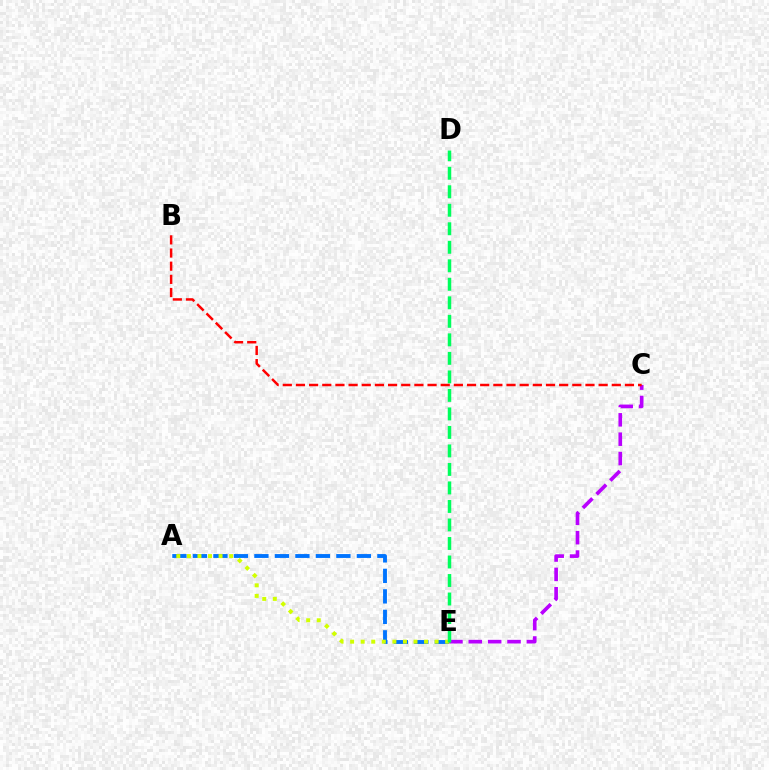{('A', 'E'): [{'color': '#0074ff', 'line_style': 'dashed', 'thickness': 2.78}, {'color': '#d1ff00', 'line_style': 'dotted', 'thickness': 2.87}], ('C', 'E'): [{'color': '#b900ff', 'line_style': 'dashed', 'thickness': 2.63}], ('D', 'E'): [{'color': '#00ff5c', 'line_style': 'dashed', 'thickness': 2.51}], ('B', 'C'): [{'color': '#ff0000', 'line_style': 'dashed', 'thickness': 1.79}]}